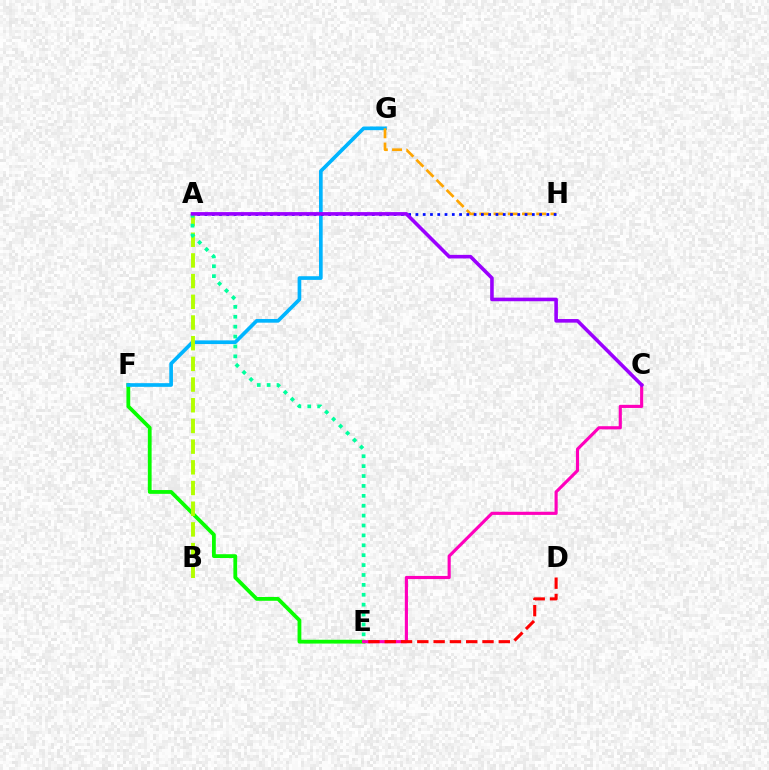{('E', 'F'): [{'color': '#08ff00', 'line_style': 'solid', 'thickness': 2.73}], ('F', 'G'): [{'color': '#00b5ff', 'line_style': 'solid', 'thickness': 2.64}], ('C', 'E'): [{'color': '#ff00bd', 'line_style': 'solid', 'thickness': 2.26}], ('G', 'H'): [{'color': '#ffa500', 'line_style': 'dashed', 'thickness': 1.93}], ('A', 'H'): [{'color': '#0010ff', 'line_style': 'dotted', 'thickness': 1.98}], ('A', 'B'): [{'color': '#b3ff00', 'line_style': 'dashed', 'thickness': 2.81}], ('D', 'E'): [{'color': '#ff0000', 'line_style': 'dashed', 'thickness': 2.21}], ('A', 'E'): [{'color': '#00ff9d', 'line_style': 'dotted', 'thickness': 2.69}], ('A', 'C'): [{'color': '#9b00ff', 'line_style': 'solid', 'thickness': 2.58}]}